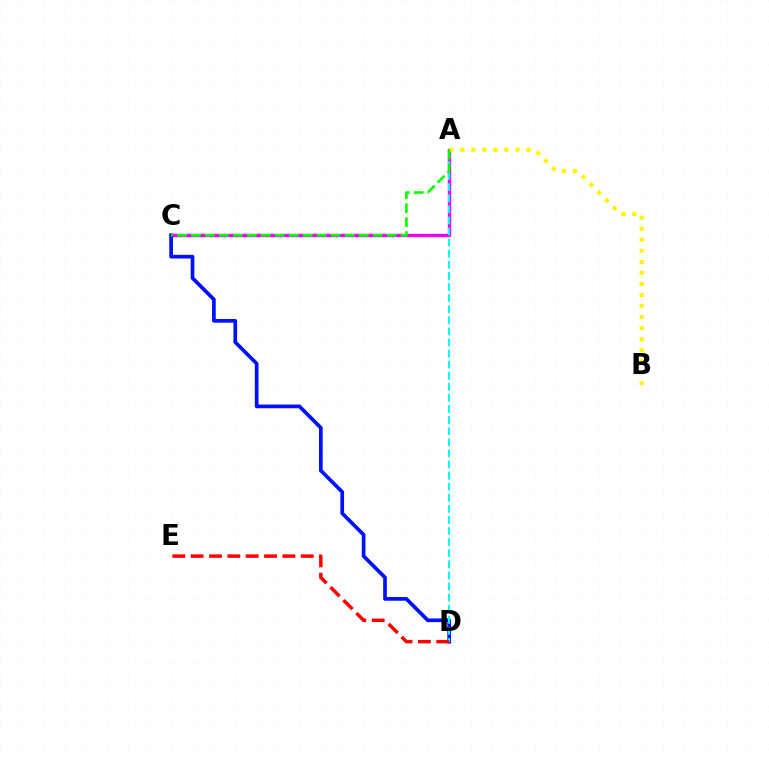{('A', 'C'): [{'color': '#ee00ff', 'line_style': 'solid', 'thickness': 2.44}, {'color': '#08ff00', 'line_style': 'dashed', 'thickness': 1.9}], ('A', 'B'): [{'color': '#fcf500', 'line_style': 'dotted', 'thickness': 3.0}], ('C', 'D'): [{'color': '#0010ff', 'line_style': 'solid', 'thickness': 2.66}], ('A', 'D'): [{'color': '#00fff6', 'line_style': 'dashed', 'thickness': 1.51}], ('D', 'E'): [{'color': '#ff0000', 'line_style': 'dashed', 'thickness': 2.49}]}